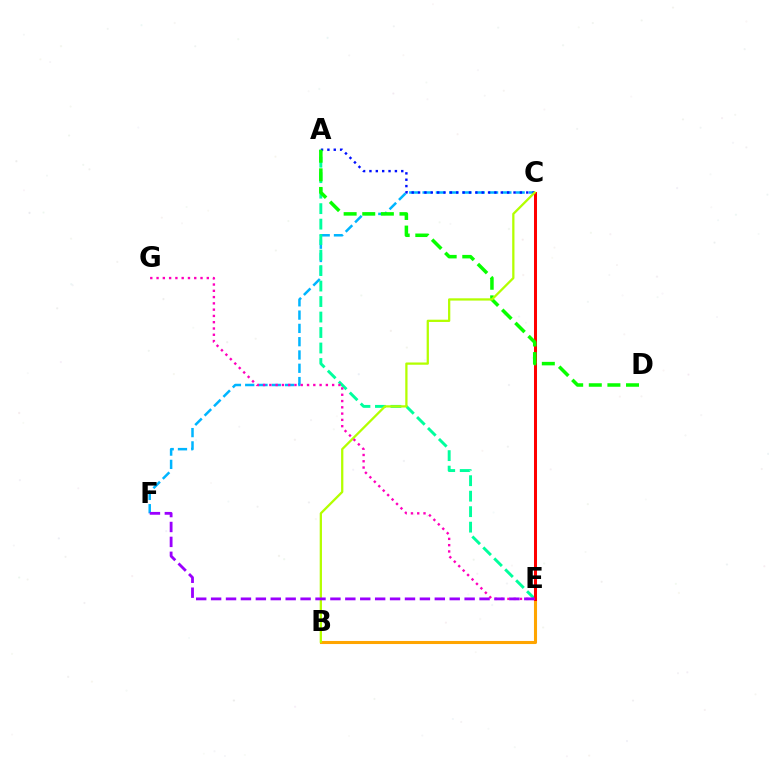{('C', 'F'): [{'color': '#00b5ff', 'line_style': 'dashed', 'thickness': 1.81}], ('A', 'E'): [{'color': '#00ff9d', 'line_style': 'dashed', 'thickness': 2.1}], ('A', 'C'): [{'color': '#0010ff', 'line_style': 'dotted', 'thickness': 1.73}], ('B', 'E'): [{'color': '#ffa500', 'line_style': 'solid', 'thickness': 2.21}], ('C', 'E'): [{'color': '#ff0000', 'line_style': 'solid', 'thickness': 2.17}], ('A', 'D'): [{'color': '#08ff00', 'line_style': 'dashed', 'thickness': 2.53}], ('B', 'C'): [{'color': '#b3ff00', 'line_style': 'solid', 'thickness': 1.63}], ('E', 'G'): [{'color': '#ff00bd', 'line_style': 'dotted', 'thickness': 1.71}], ('E', 'F'): [{'color': '#9b00ff', 'line_style': 'dashed', 'thickness': 2.03}]}